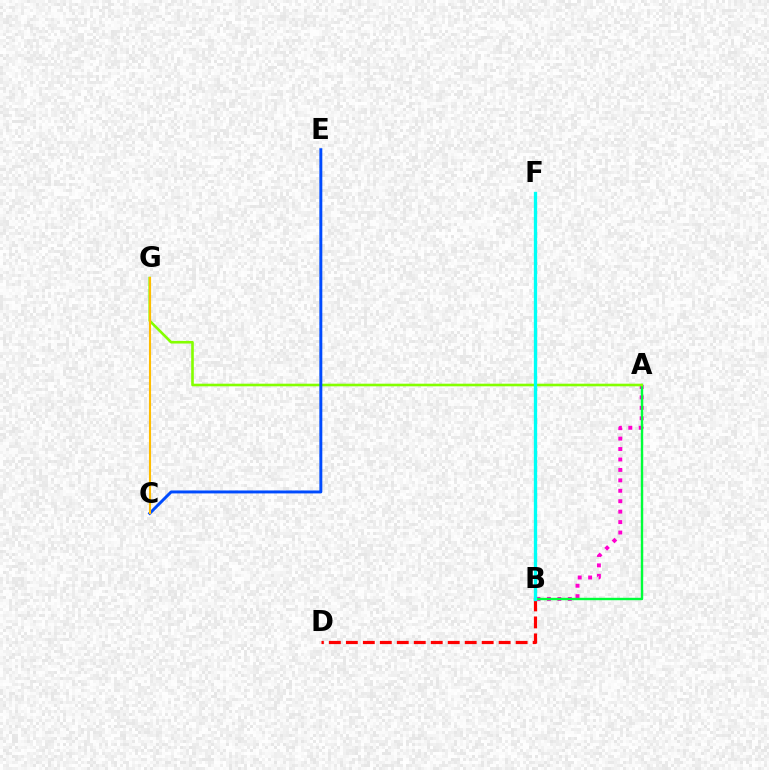{('A', 'B'): [{'color': '#ff00cf', 'line_style': 'dotted', 'thickness': 2.83}, {'color': '#00ff39', 'line_style': 'solid', 'thickness': 1.73}], ('A', 'G'): [{'color': '#84ff00', 'line_style': 'solid', 'thickness': 1.89}], ('B', 'D'): [{'color': '#ff0000', 'line_style': 'dashed', 'thickness': 2.31}], ('B', 'F'): [{'color': '#7200ff', 'line_style': 'dashed', 'thickness': 1.91}, {'color': '#00fff6', 'line_style': 'solid', 'thickness': 2.38}], ('C', 'E'): [{'color': '#004bff', 'line_style': 'solid', 'thickness': 2.12}], ('C', 'G'): [{'color': '#ffbd00', 'line_style': 'solid', 'thickness': 1.52}]}